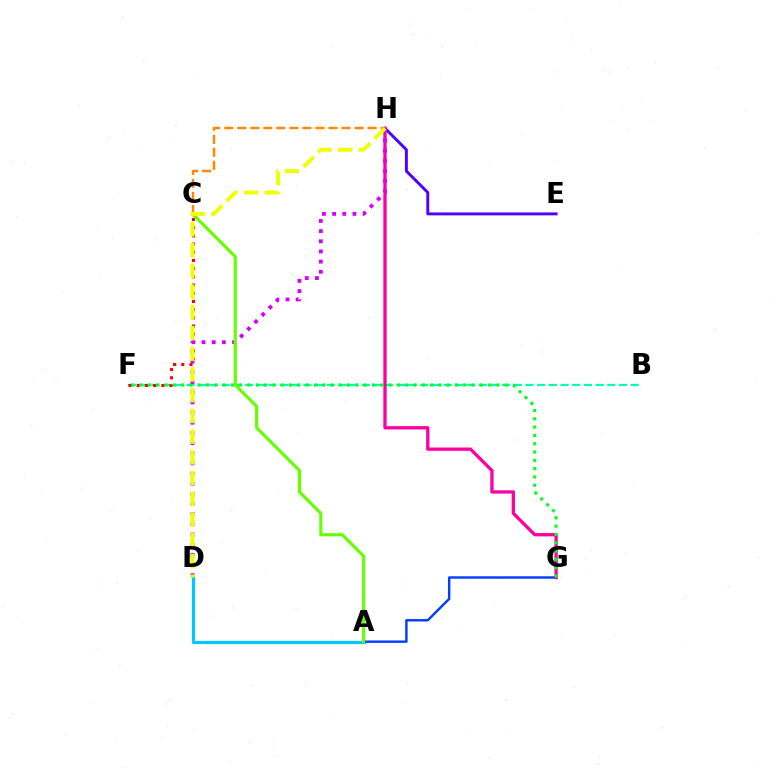{('A', 'D'): [{'color': '#00c7ff', 'line_style': 'solid', 'thickness': 2.29}], ('B', 'F'): [{'color': '#00ffaf', 'line_style': 'dashed', 'thickness': 1.59}], ('E', 'H'): [{'color': '#4f00ff', 'line_style': 'solid', 'thickness': 2.11}], ('C', 'F'): [{'color': '#ff0000', 'line_style': 'dotted', 'thickness': 2.23}], ('A', 'G'): [{'color': '#003fff', 'line_style': 'solid', 'thickness': 1.75}], ('G', 'H'): [{'color': '#ff00a0', 'line_style': 'solid', 'thickness': 2.38}], ('F', 'G'): [{'color': '#00ff27', 'line_style': 'dotted', 'thickness': 2.25}], ('D', 'H'): [{'color': '#d600ff', 'line_style': 'dotted', 'thickness': 2.76}, {'color': '#eeff00', 'line_style': 'dashed', 'thickness': 2.82}], ('C', 'H'): [{'color': '#ff8800', 'line_style': 'dashed', 'thickness': 1.77}], ('A', 'C'): [{'color': '#66ff00', 'line_style': 'solid', 'thickness': 2.28}]}